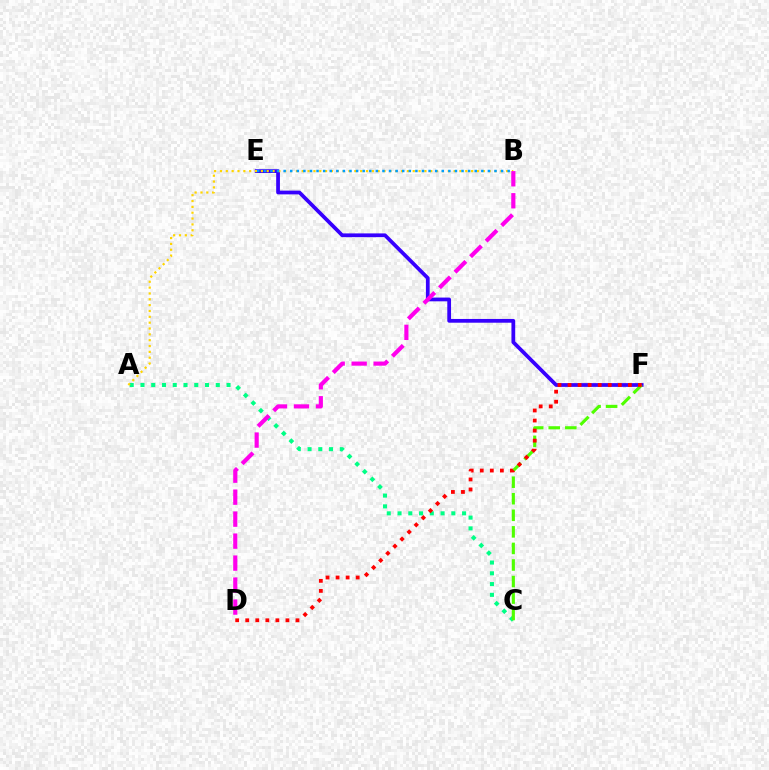{('E', 'F'): [{'color': '#3700ff', 'line_style': 'solid', 'thickness': 2.7}], ('A', 'C'): [{'color': '#00ff86', 'line_style': 'dotted', 'thickness': 2.92}], ('C', 'F'): [{'color': '#4fff00', 'line_style': 'dashed', 'thickness': 2.25}], ('A', 'B'): [{'color': '#ffd500', 'line_style': 'dotted', 'thickness': 1.59}], ('B', 'E'): [{'color': '#009eff', 'line_style': 'dotted', 'thickness': 1.79}], ('D', 'F'): [{'color': '#ff0000', 'line_style': 'dotted', 'thickness': 2.73}], ('B', 'D'): [{'color': '#ff00ed', 'line_style': 'dashed', 'thickness': 2.99}]}